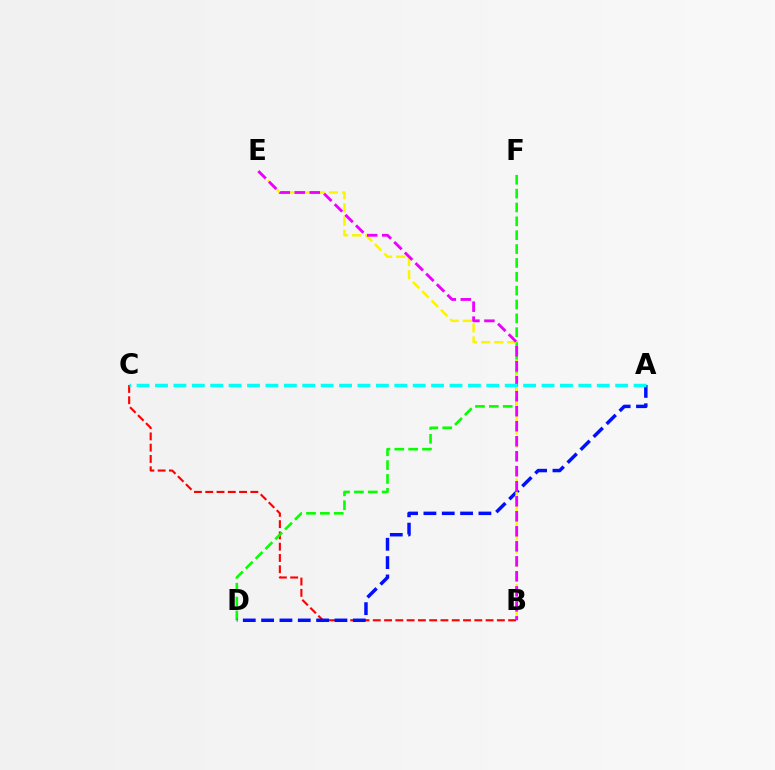{('B', 'C'): [{'color': '#ff0000', 'line_style': 'dashed', 'thickness': 1.53}], ('D', 'F'): [{'color': '#08ff00', 'line_style': 'dashed', 'thickness': 1.88}], ('A', 'D'): [{'color': '#0010ff', 'line_style': 'dashed', 'thickness': 2.49}], ('B', 'E'): [{'color': '#fcf500', 'line_style': 'dashed', 'thickness': 1.79}, {'color': '#ee00ff', 'line_style': 'dashed', 'thickness': 2.04}], ('A', 'C'): [{'color': '#00fff6', 'line_style': 'dashed', 'thickness': 2.5}]}